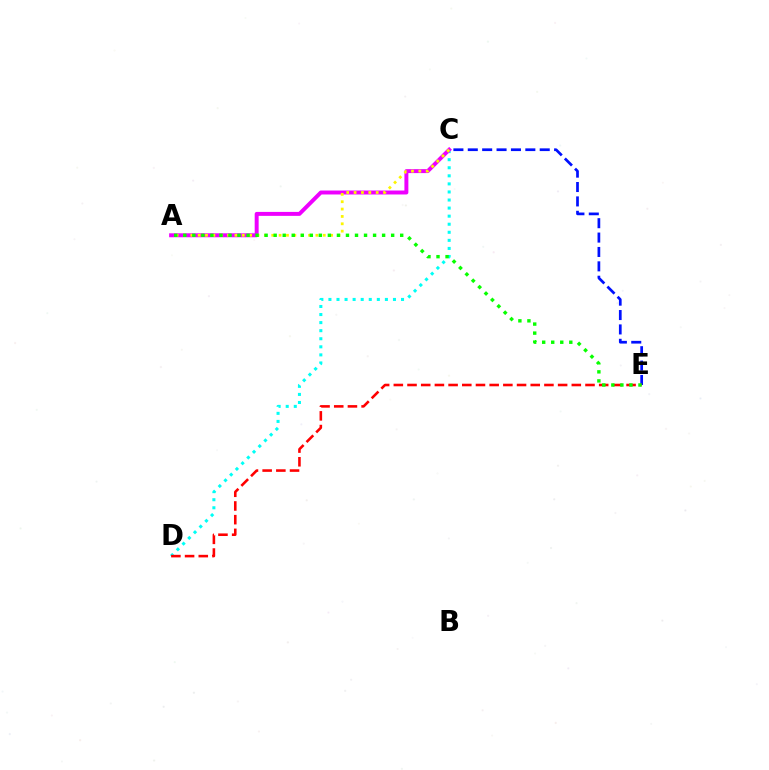{('C', 'E'): [{'color': '#0010ff', 'line_style': 'dashed', 'thickness': 1.95}], ('C', 'D'): [{'color': '#00fff6', 'line_style': 'dotted', 'thickness': 2.19}], ('A', 'C'): [{'color': '#ee00ff', 'line_style': 'solid', 'thickness': 2.85}, {'color': '#fcf500', 'line_style': 'dotted', 'thickness': 2.0}], ('D', 'E'): [{'color': '#ff0000', 'line_style': 'dashed', 'thickness': 1.86}], ('A', 'E'): [{'color': '#08ff00', 'line_style': 'dotted', 'thickness': 2.46}]}